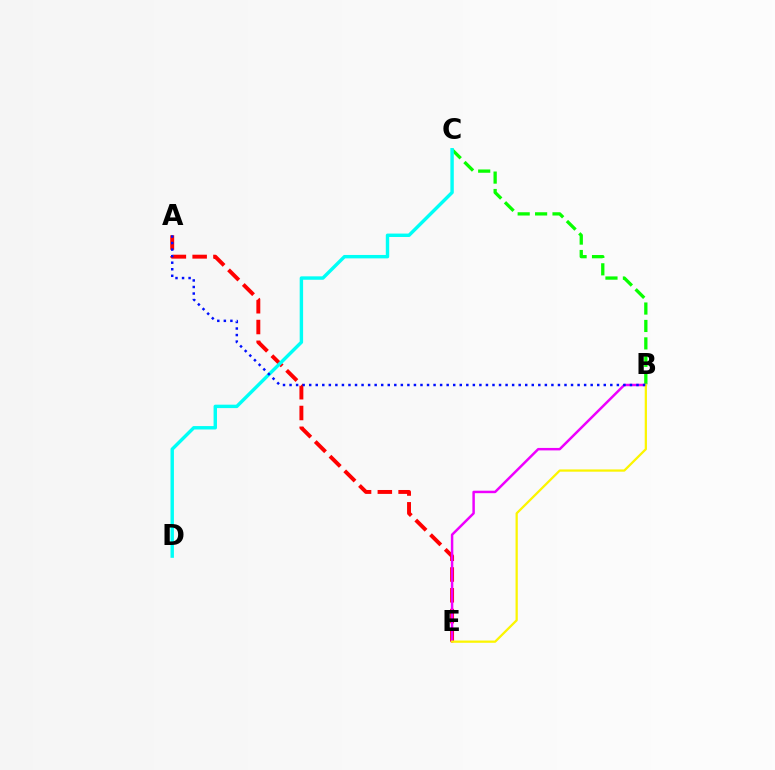{('B', 'C'): [{'color': '#08ff00', 'line_style': 'dashed', 'thickness': 2.37}], ('A', 'E'): [{'color': '#ff0000', 'line_style': 'dashed', 'thickness': 2.82}], ('B', 'E'): [{'color': '#ee00ff', 'line_style': 'solid', 'thickness': 1.78}, {'color': '#fcf500', 'line_style': 'solid', 'thickness': 1.62}], ('C', 'D'): [{'color': '#00fff6', 'line_style': 'solid', 'thickness': 2.46}], ('A', 'B'): [{'color': '#0010ff', 'line_style': 'dotted', 'thickness': 1.78}]}